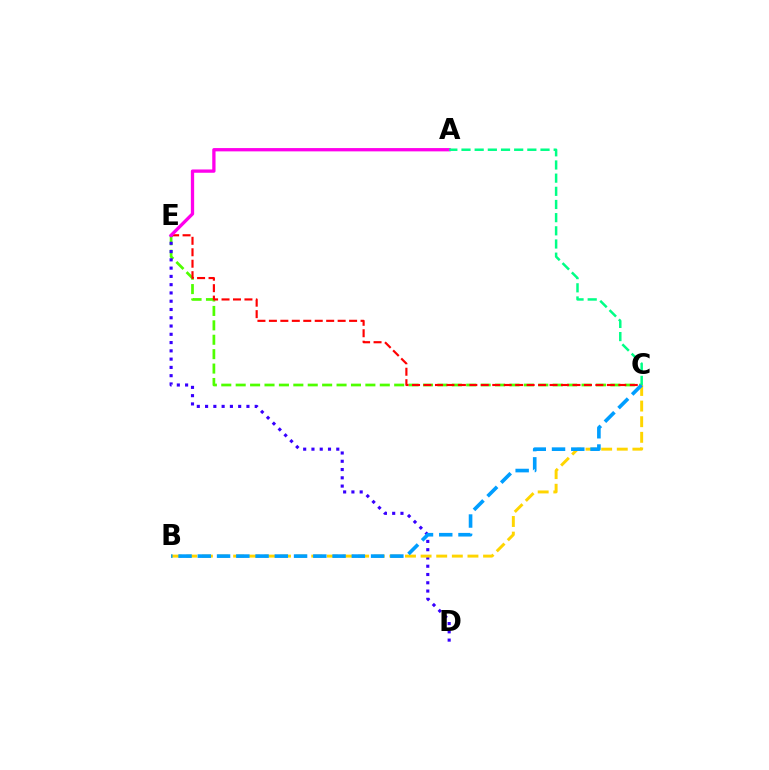{('C', 'E'): [{'color': '#4fff00', 'line_style': 'dashed', 'thickness': 1.96}, {'color': '#ff0000', 'line_style': 'dashed', 'thickness': 1.56}], ('D', 'E'): [{'color': '#3700ff', 'line_style': 'dotted', 'thickness': 2.25}], ('B', 'C'): [{'color': '#ffd500', 'line_style': 'dashed', 'thickness': 2.12}, {'color': '#009eff', 'line_style': 'dashed', 'thickness': 2.62}], ('A', 'E'): [{'color': '#ff00ed', 'line_style': 'solid', 'thickness': 2.37}], ('A', 'C'): [{'color': '#00ff86', 'line_style': 'dashed', 'thickness': 1.79}]}